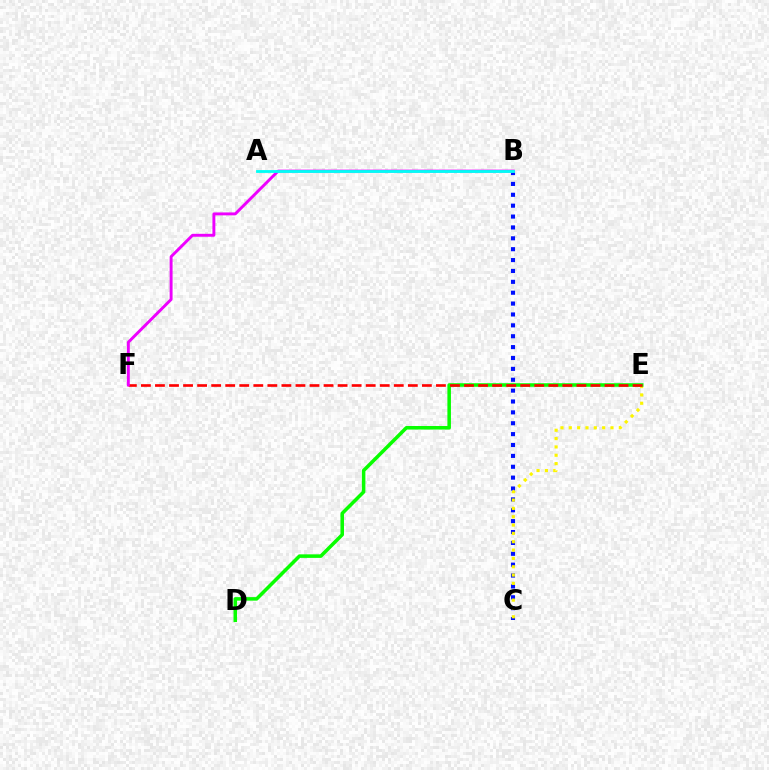{('B', 'C'): [{'color': '#0010ff', 'line_style': 'dotted', 'thickness': 2.96}], ('C', 'E'): [{'color': '#fcf500', 'line_style': 'dotted', 'thickness': 2.27}], ('D', 'E'): [{'color': '#08ff00', 'line_style': 'solid', 'thickness': 2.55}], ('E', 'F'): [{'color': '#ff0000', 'line_style': 'dashed', 'thickness': 1.91}], ('B', 'F'): [{'color': '#ee00ff', 'line_style': 'solid', 'thickness': 2.1}], ('A', 'B'): [{'color': '#00fff6', 'line_style': 'solid', 'thickness': 2.03}]}